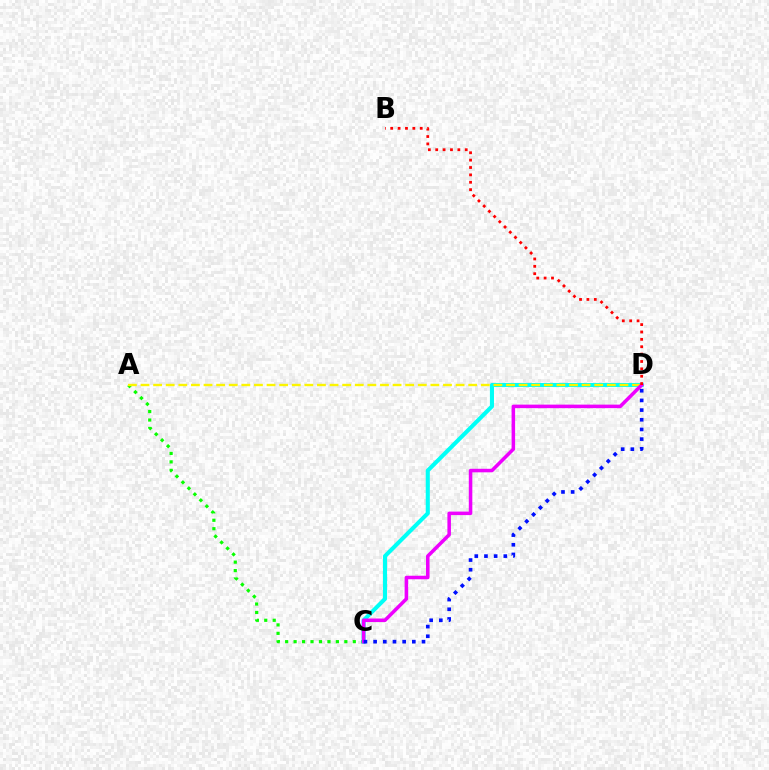{('A', 'C'): [{'color': '#08ff00', 'line_style': 'dotted', 'thickness': 2.3}], ('C', 'D'): [{'color': '#00fff6', 'line_style': 'solid', 'thickness': 2.93}, {'color': '#ee00ff', 'line_style': 'solid', 'thickness': 2.54}, {'color': '#0010ff', 'line_style': 'dotted', 'thickness': 2.63}], ('A', 'D'): [{'color': '#fcf500', 'line_style': 'dashed', 'thickness': 1.71}], ('B', 'D'): [{'color': '#ff0000', 'line_style': 'dotted', 'thickness': 2.0}]}